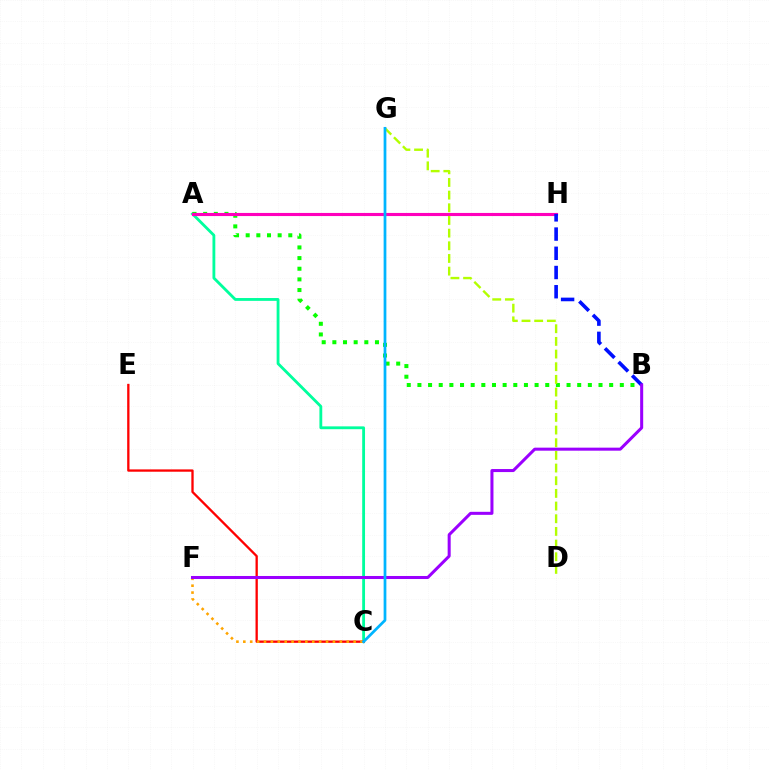{('A', 'C'): [{'color': '#00ff9d', 'line_style': 'solid', 'thickness': 2.04}], ('A', 'B'): [{'color': '#08ff00', 'line_style': 'dotted', 'thickness': 2.89}], ('A', 'H'): [{'color': '#ff00bd', 'line_style': 'solid', 'thickness': 2.24}], ('C', 'E'): [{'color': '#ff0000', 'line_style': 'solid', 'thickness': 1.66}], ('D', 'G'): [{'color': '#b3ff00', 'line_style': 'dashed', 'thickness': 1.72}], ('C', 'F'): [{'color': '#ffa500', 'line_style': 'dotted', 'thickness': 1.87}], ('B', 'H'): [{'color': '#0010ff', 'line_style': 'dashed', 'thickness': 2.61}], ('B', 'F'): [{'color': '#9b00ff', 'line_style': 'solid', 'thickness': 2.18}], ('C', 'G'): [{'color': '#00b5ff', 'line_style': 'solid', 'thickness': 1.97}]}